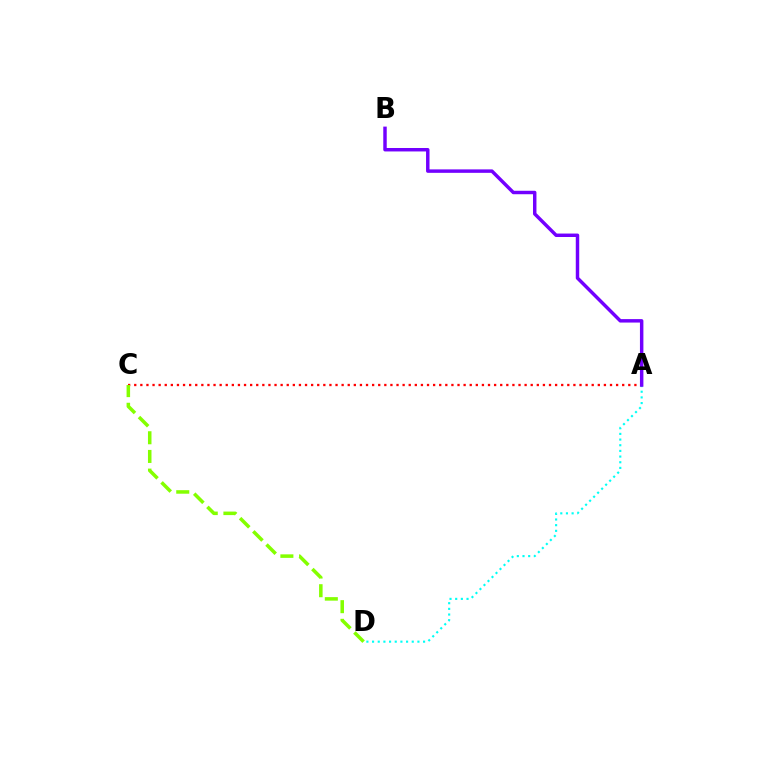{('A', 'D'): [{'color': '#00fff6', 'line_style': 'dotted', 'thickness': 1.54}], ('A', 'C'): [{'color': '#ff0000', 'line_style': 'dotted', 'thickness': 1.66}], ('C', 'D'): [{'color': '#84ff00', 'line_style': 'dashed', 'thickness': 2.54}], ('A', 'B'): [{'color': '#7200ff', 'line_style': 'solid', 'thickness': 2.49}]}